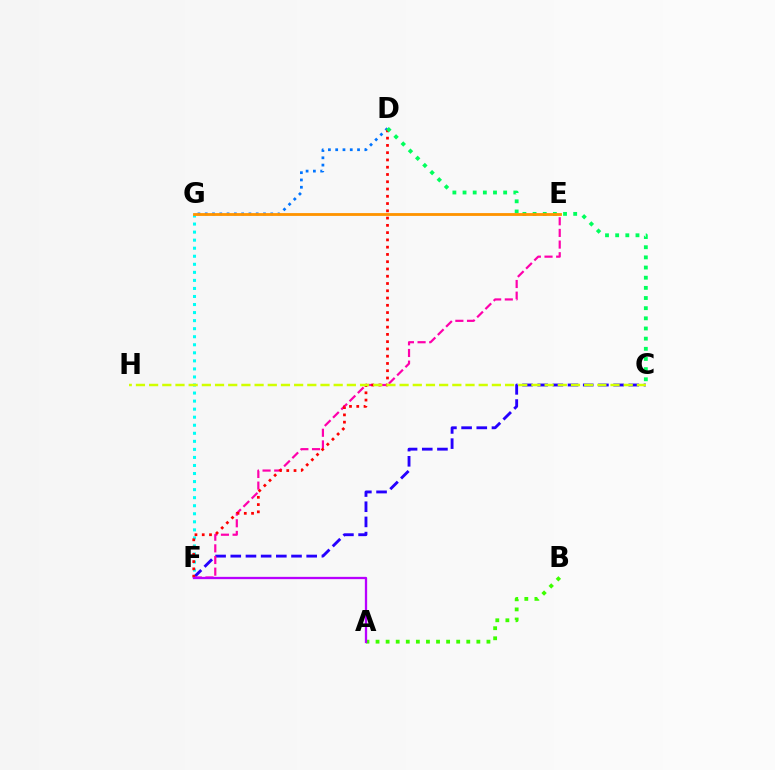{('C', 'F'): [{'color': '#2500ff', 'line_style': 'dashed', 'thickness': 2.06}], ('D', 'G'): [{'color': '#0074ff', 'line_style': 'dotted', 'thickness': 1.98}], ('F', 'G'): [{'color': '#00fff6', 'line_style': 'dotted', 'thickness': 2.19}], ('E', 'F'): [{'color': '#ff00ac', 'line_style': 'dashed', 'thickness': 1.58}], ('D', 'F'): [{'color': '#ff0000', 'line_style': 'dotted', 'thickness': 1.97}], ('A', 'B'): [{'color': '#3dff00', 'line_style': 'dotted', 'thickness': 2.74}], ('C', 'H'): [{'color': '#d1ff00', 'line_style': 'dashed', 'thickness': 1.79}], ('A', 'F'): [{'color': '#b900ff', 'line_style': 'solid', 'thickness': 1.65}], ('C', 'D'): [{'color': '#00ff5c', 'line_style': 'dotted', 'thickness': 2.76}], ('E', 'G'): [{'color': '#ff9400', 'line_style': 'solid', 'thickness': 2.03}]}